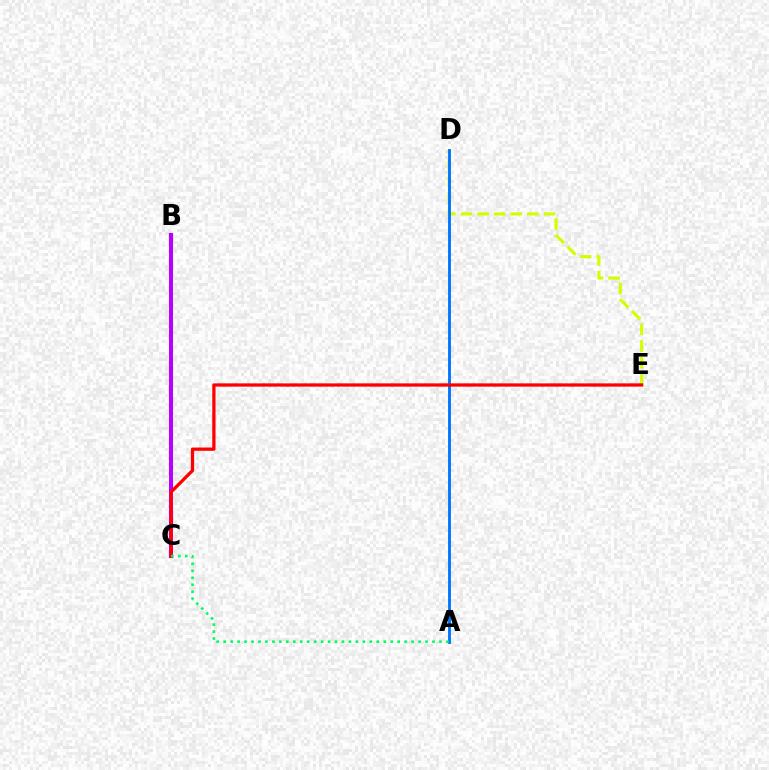{('D', 'E'): [{'color': '#d1ff00', 'line_style': 'dashed', 'thickness': 2.26}], ('B', 'C'): [{'color': '#b900ff', 'line_style': 'solid', 'thickness': 2.93}], ('A', 'D'): [{'color': '#0074ff', 'line_style': 'solid', 'thickness': 2.05}], ('C', 'E'): [{'color': '#ff0000', 'line_style': 'solid', 'thickness': 2.35}], ('A', 'C'): [{'color': '#00ff5c', 'line_style': 'dotted', 'thickness': 1.89}]}